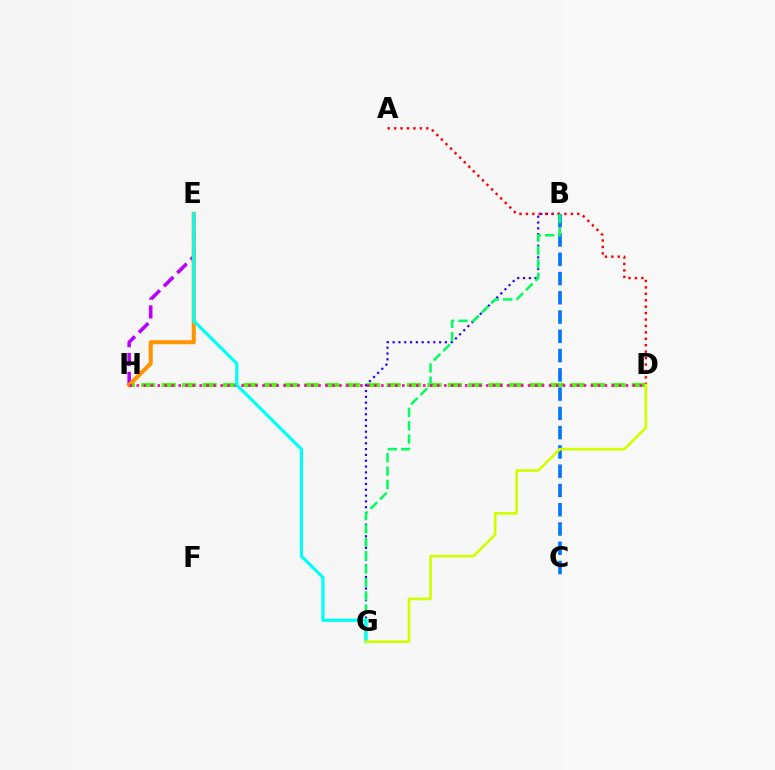{('D', 'H'): [{'color': '#3dff00', 'line_style': 'dashed', 'thickness': 2.78}, {'color': '#ff00ac', 'line_style': 'dotted', 'thickness': 1.9}], ('B', 'G'): [{'color': '#2500ff', 'line_style': 'dotted', 'thickness': 1.58}, {'color': '#00ff5c', 'line_style': 'dashed', 'thickness': 1.82}], ('B', 'C'): [{'color': '#0074ff', 'line_style': 'dashed', 'thickness': 2.62}], ('A', 'D'): [{'color': '#ff0000', 'line_style': 'dotted', 'thickness': 1.75}], ('E', 'H'): [{'color': '#b900ff', 'line_style': 'dashed', 'thickness': 2.56}, {'color': '#ff9400', 'line_style': 'solid', 'thickness': 2.92}], ('E', 'G'): [{'color': '#00fff6', 'line_style': 'solid', 'thickness': 2.31}], ('D', 'G'): [{'color': '#d1ff00', 'line_style': 'solid', 'thickness': 1.93}]}